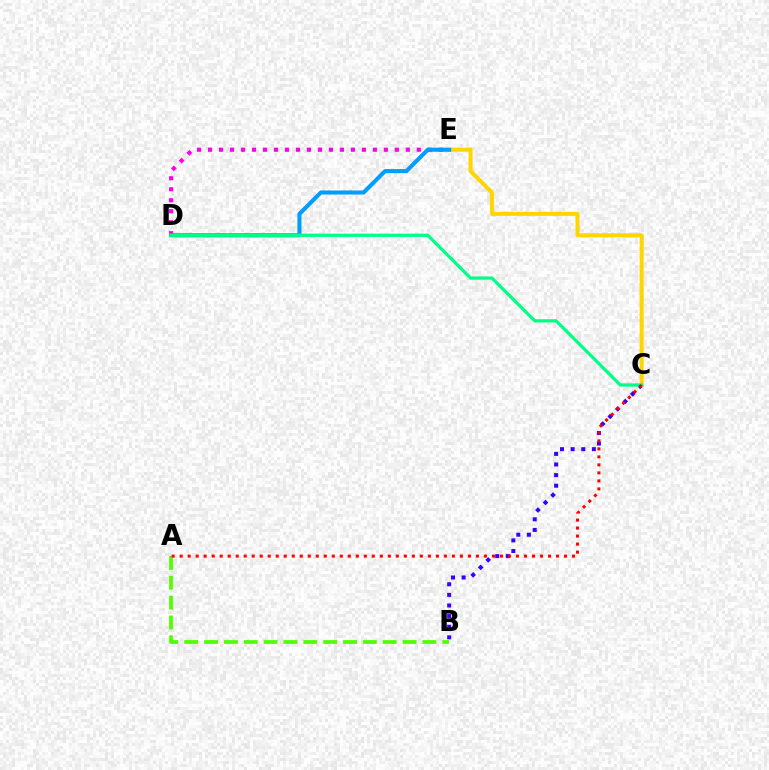{('D', 'E'): [{'color': '#ff00ed', 'line_style': 'dotted', 'thickness': 2.99}, {'color': '#009eff', 'line_style': 'solid', 'thickness': 2.93}], ('B', 'C'): [{'color': '#3700ff', 'line_style': 'dotted', 'thickness': 2.88}], ('C', 'E'): [{'color': '#ffd500', 'line_style': 'solid', 'thickness': 2.88}], ('A', 'B'): [{'color': '#4fff00', 'line_style': 'dashed', 'thickness': 2.7}], ('C', 'D'): [{'color': '#00ff86', 'line_style': 'solid', 'thickness': 2.33}], ('A', 'C'): [{'color': '#ff0000', 'line_style': 'dotted', 'thickness': 2.18}]}